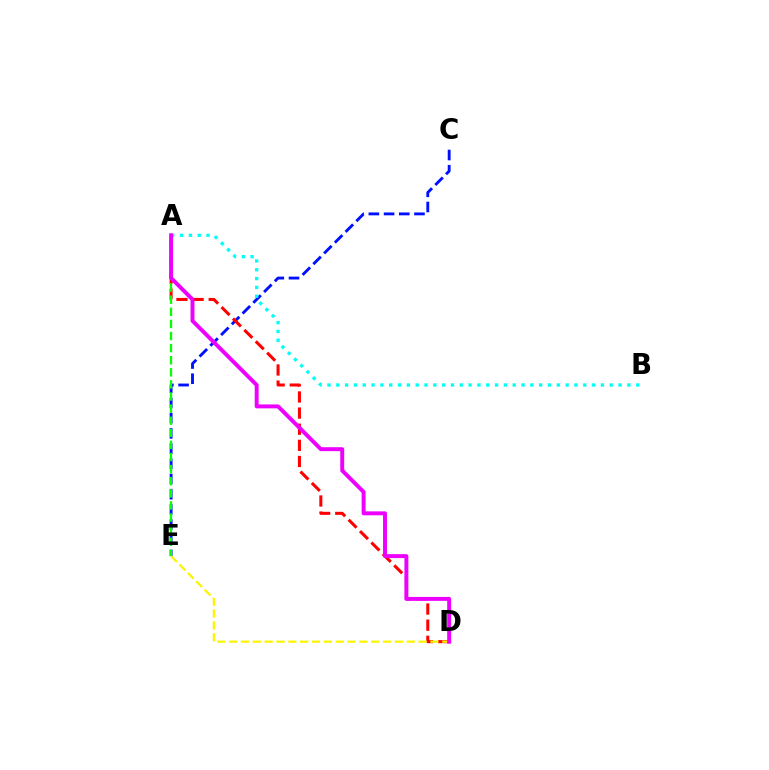{('C', 'E'): [{'color': '#0010ff', 'line_style': 'dashed', 'thickness': 2.07}], ('A', 'D'): [{'color': '#ff0000', 'line_style': 'dashed', 'thickness': 2.19}, {'color': '#ee00ff', 'line_style': 'solid', 'thickness': 2.84}], ('D', 'E'): [{'color': '#fcf500', 'line_style': 'dashed', 'thickness': 1.61}], ('A', 'B'): [{'color': '#00fff6', 'line_style': 'dotted', 'thickness': 2.4}], ('A', 'E'): [{'color': '#08ff00', 'line_style': 'dashed', 'thickness': 1.64}]}